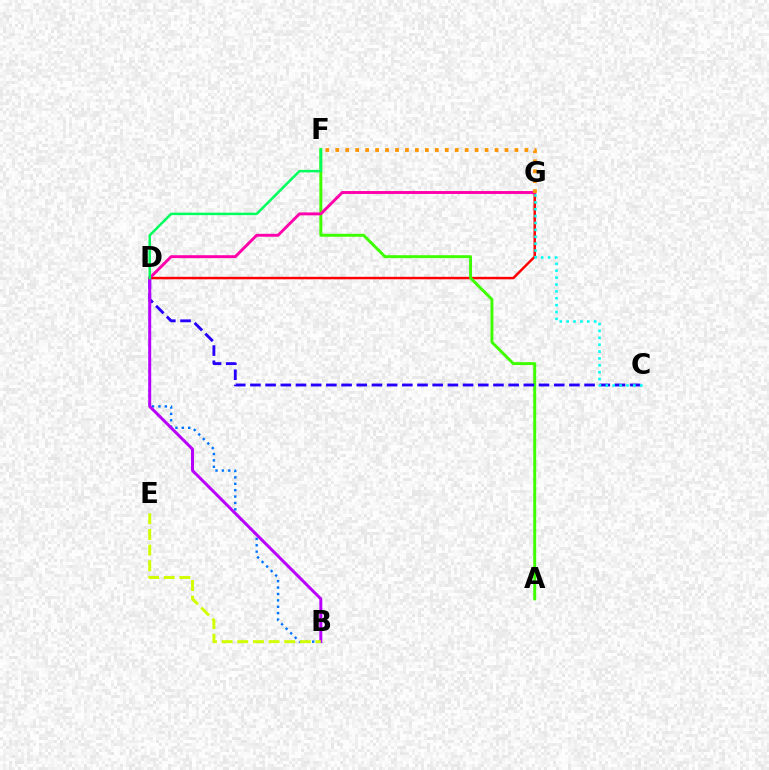{('D', 'G'): [{'color': '#ff0000', 'line_style': 'solid', 'thickness': 1.77}, {'color': '#ff00ac', 'line_style': 'solid', 'thickness': 2.1}], ('A', 'F'): [{'color': '#3dff00', 'line_style': 'solid', 'thickness': 2.12}], ('C', 'D'): [{'color': '#2500ff', 'line_style': 'dashed', 'thickness': 2.06}], ('B', 'D'): [{'color': '#0074ff', 'line_style': 'dotted', 'thickness': 1.74}, {'color': '#b900ff', 'line_style': 'solid', 'thickness': 2.14}], ('C', 'G'): [{'color': '#00fff6', 'line_style': 'dotted', 'thickness': 1.87}], ('B', 'E'): [{'color': '#d1ff00', 'line_style': 'dashed', 'thickness': 2.13}], ('D', 'F'): [{'color': '#00ff5c', 'line_style': 'solid', 'thickness': 1.79}], ('F', 'G'): [{'color': '#ff9400', 'line_style': 'dotted', 'thickness': 2.7}]}